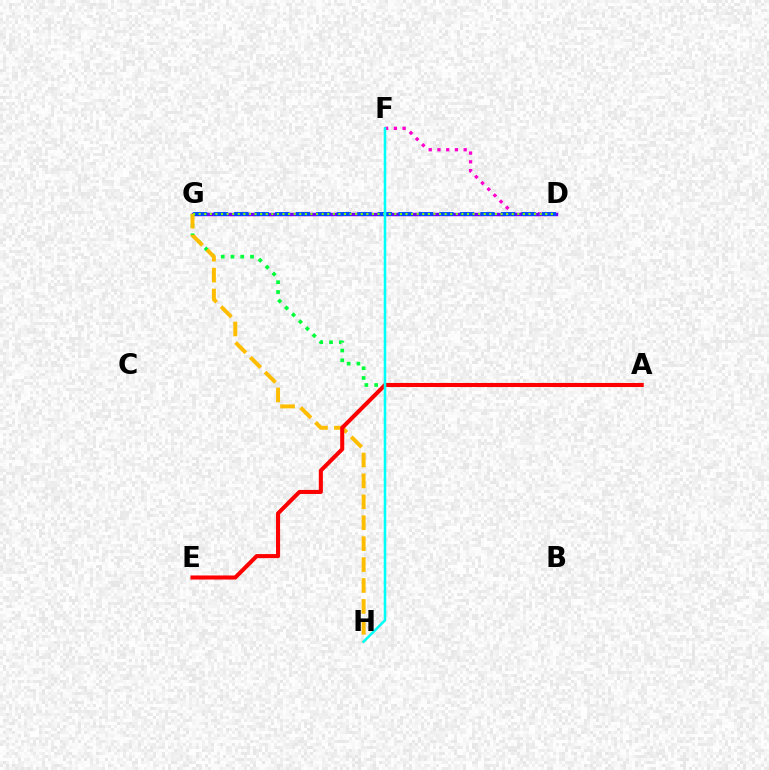{('D', 'F'): [{'color': '#ff00cf', 'line_style': 'dotted', 'thickness': 2.37}], ('D', 'G'): [{'color': '#7200ff', 'line_style': 'solid', 'thickness': 2.5}, {'color': '#004bff', 'line_style': 'dashed', 'thickness': 2.79}, {'color': '#84ff00', 'line_style': 'dotted', 'thickness': 1.52}], ('A', 'G'): [{'color': '#00ff39', 'line_style': 'dotted', 'thickness': 2.65}], ('G', 'H'): [{'color': '#ffbd00', 'line_style': 'dashed', 'thickness': 2.84}], ('A', 'E'): [{'color': '#ff0000', 'line_style': 'solid', 'thickness': 2.93}], ('F', 'H'): [{'color': '#00fff6', 'line_style': 'solid', 'thickness': 1.83}]}